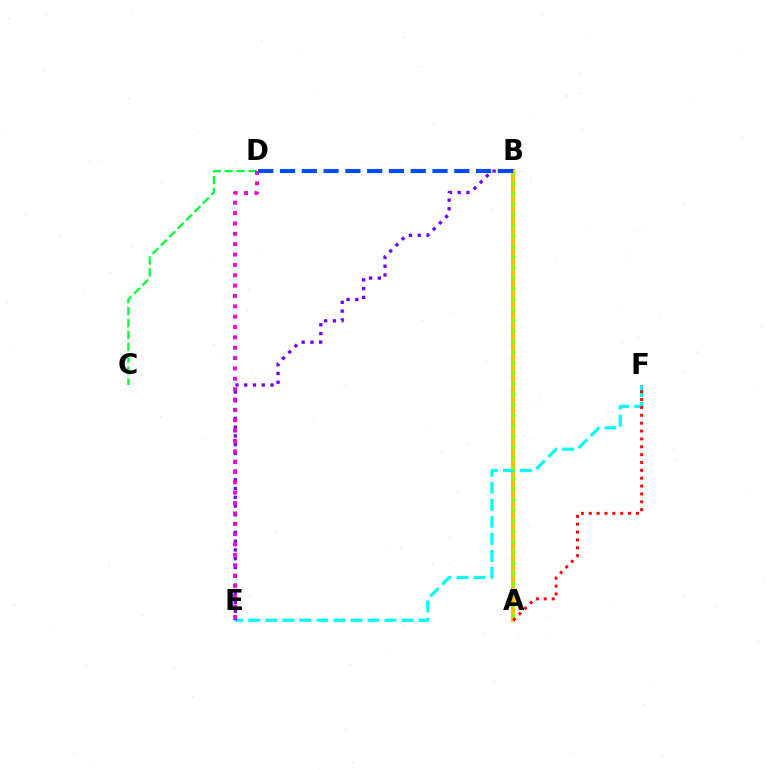{('A', 'B'): [{'color': '#ffbd00', 'line_style': 'solid', 'thickness': 2.97}, {'color': '#84ff00', 'line_style': 'dotted', 'thickness': 2.86}], ('E', 'F'): [{'color': '#00fff6', 'line_style': 'dashed', 'thickness': 2.31}], ('C', 'D'): [{'color': '#00ff39', 'line_style': 'dashed', 'thickness': 1.62}], ('B', 'E'): [{'color': '#7200ff', 'line_style': 'dotted', 'thickness': 2.38}], ('D', 'E'): [{'color': '#ff00cf', 'line_style': 'dotted', 'thickness': 2.81}], ('B', 'D'): [{'color': '#004bff', 'line_style': 'dashed', 'thickness': 2.96}], ('A', 'F'): [{'color': '#ff0000', 'line_style': 'dotted', 'thickness': 2.14}]}